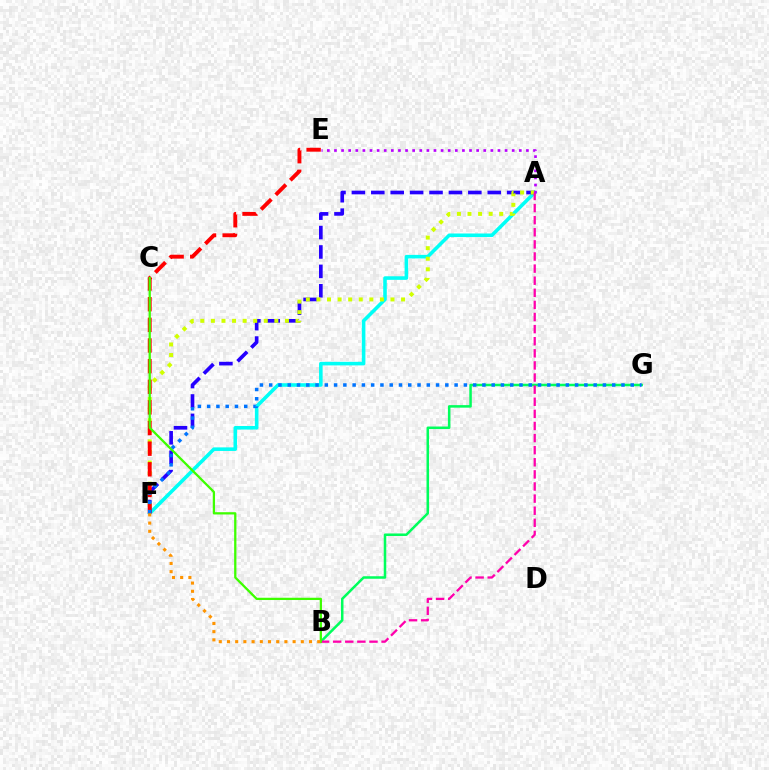{('A', 'F'): [{'color': '#00fff6', 'line_style': 'solid', 'thickness': 2.57}, {'color': '#2500ff', 'line_style': 'dashed', 'thickness': 2.64}, {'color': '#d1ff00', 'line_style': 'dotted', 'thickness': 2.87}], ('B', 'G'): [{'color': '#00ff5c', 'line_style': 'solid', 'thickness': 1.82}], ('E', 'F'): [{'color': '#ff0000', 'line_style': 'dashed', 'thickness': 2.8}], ('A', 'B'): [{'color': '#ff00ac', 'line_style': 'dashed', 'thickness': 1.64}], ('B', 'C'): [{'color': '#3dff00', 'line_style': 'solid', 'thickness': 1.63}], ('A', 'E'): [{'color': '#b900ff', 'line_style': 'dotted', 'thickness': 1.93}], ('F', 'G'): [{'color': '#0074ff', 'line_style': 'dotted', 'thickness': 2.52}], ('B', 'F'): [{'color': '#ff9400', 'line_style': 'dotted', 'thickness': 2.23}]}